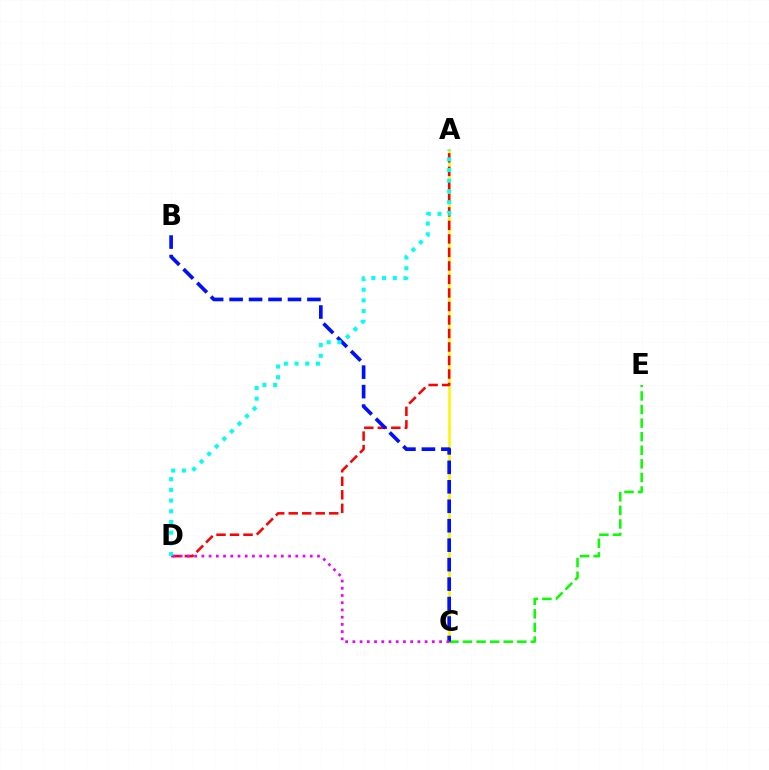{('A', 'C'): [{'color': '#fcf500', 'line_style': 'solid', 'thickness': 1.83}], ('A', 'D'): [{'color': '#ff0000', 'line_style': 'dashed', 'thickness': 1.84}, {'color': '#00fff6', 'line_style': 'dotted', 'thickness': 2.91}], ('C', 'E'): [{'color': '#08ff00', 'line_style': 'dashed', 'thickness': 1.84}], ('B', 'C'): [{'color': '#0010ff', 'line_style': 'dashed', 'thickness': 2.64}], ('C', 'D'): [{'color': '#ee00ff', 'line_style': 'dotted', 'thickness': 1.96}]}